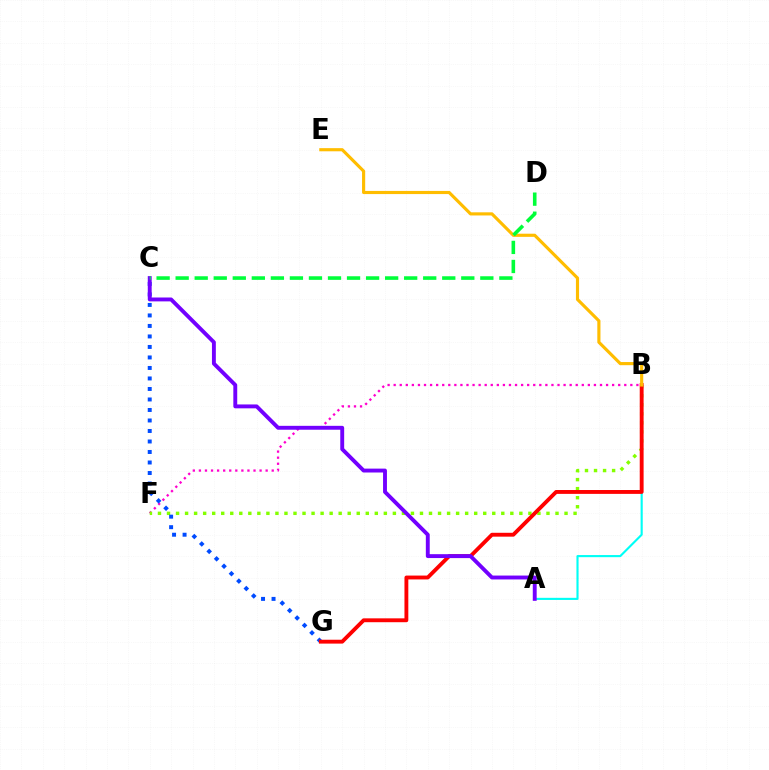{('B', 'F'): [{'color': '#ff00cf', 'line_style': 'dotted', 'thickness': 1.65}, {'color': '#84ff00', 'line_style': 'dotted', 'thickness': 2.45}], ('A', 'B'): [{'color': '#00fff6', 'line_style': 'solid', 'thickness': 1.53}], ('C', 'G'): [{'color': '#004bff', 'line_style': 'dotted', 'thickness': 2.85}], ('B', 'G'): [{'color': '#ff0000', 'line_style': 'solid', 'thickness': 2.78}], ('A', 'C'): [{'color': '#7200ff', 'line_style': 'solid', 'thickness': 2.8}], ('B', 'E'): [{'color': '#ffbd00', 'line_style': 'solid', 'thickness': 2.26}], ('C', 'D'): [{'color': '#00ff39', 'line_style': 'dashed', 'thickness': 2.59}]}